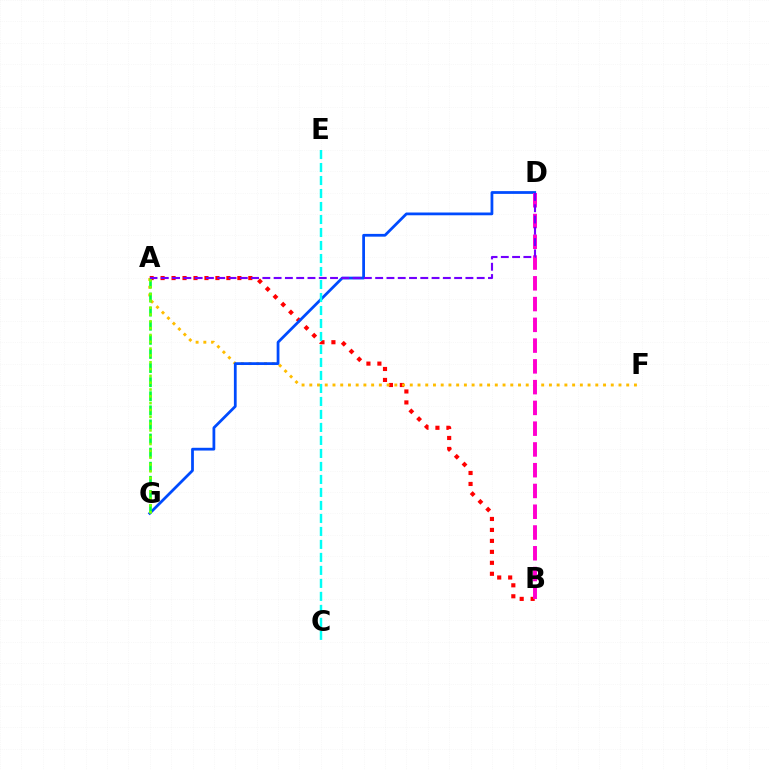{('A', 'B'): [{'color': '#ff0000', 'line_style': 'dotted', 'thickness': 2.98}], ('A', 'F'): [{'color': '#ffbd00', 'line_style': 'dotted', 'thickness': 2.1}], ('D', 'G'): [{'color': '#004bff', 'line_style': 'solid', 'thickness': 1.99}], ('B', 'D'): [{'color': '#ff00cf', 'line_style': 'dashed', 'thickness': 2.82}], ('A', 'G'): [{'color': '#00ff39', 'line_style': 'dashed', 'thickness': 1.92}, {'color': '#84ff00', 'line_style': 'dotted', 'thickness': 1.85}], ('A', 'D'): [{'color': '#7200ff', 'line_style': 'dashed', 'thickness': 1.53}], ('C', 'E'): [{'color': '#00fff6', 'line_style': 'dashed', 'thickness': 1.77}]}